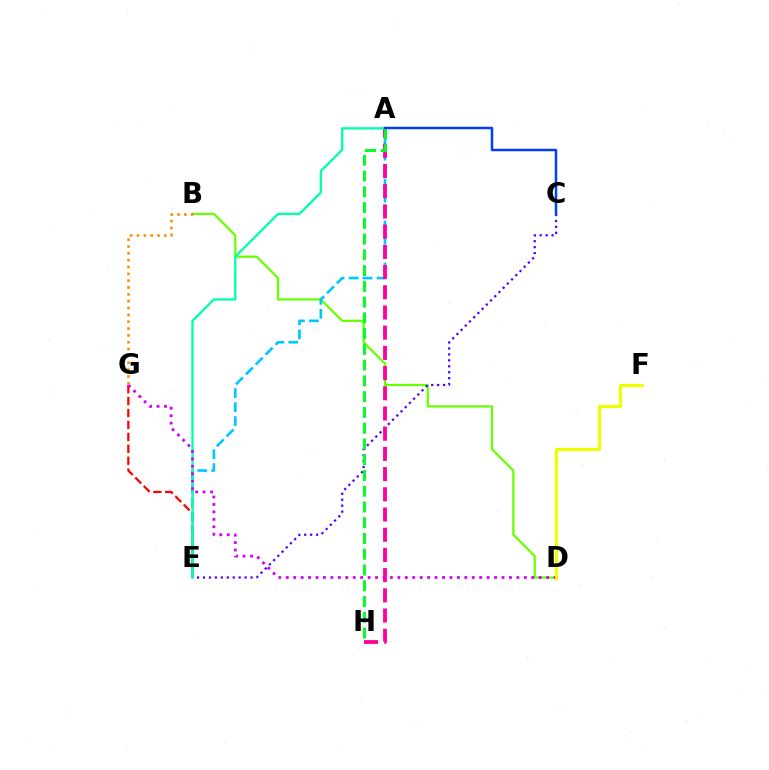{('B', 'D'): [{'color': '#66ff00', 'line_style': 'solid', 'thickness': 1.59}], ('C', 'E'): [{'color': '#4f00ff', 'line_style': 'dotted', 'thickness': 1.62}], ('E', 'G'): [{'color': '#ff0000', 'line_style': 'dashed', 'thickness': 1.62}], ('A', 'E'): [{'color': '#00c7ff', 'line_style': 'dashed', 'thickness': 1.9}, {'color': '#00ffaf', 'line_style': 'solid', 'thickness': 1.68}], ('A', 'H'): [{'color': '#ff00a0', 'line_style': 'dashed', 'thickness': 2.74}, {'color': '#00ff27', 'line_style': 'dashed', 'thickness': 2.14}], ('D', 'G'): [{'color': '#d600ff', 'line_style': 'dotted', 'thickness': 2.02}], ('B', 'G'): [{'color': '#ff8800', 'line_style': 'dotted', 'thickness': 1.86}], ('A', 'C'): [{'color': '#003fff', 'line_style': 'solid', 'thickness': 1.79}], ('D', 'F'): [{'color': '#eeff00', 'line_style': 'solid', 'thickness': 2.31}]}